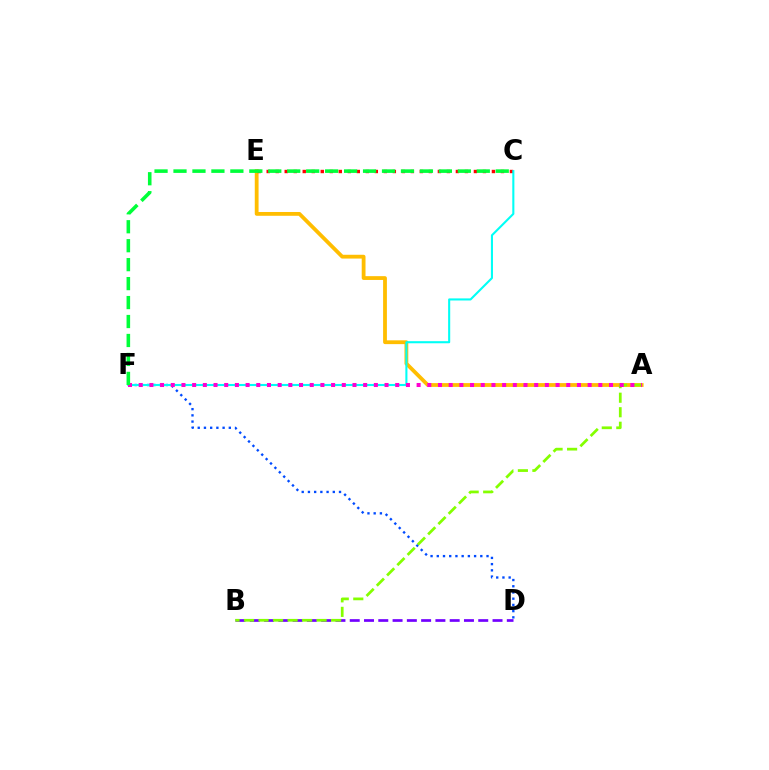{('A', 'E'): [{'color': '#ffbd00', 'line_style': 'solid', 'thickness': 2.74}], ('D', 'F'): [{'color': '#004bff', 'line_style': 'dotted', 'thickness': 1.69}], ('C', 'E'): [{'color': '#ff0000', 'line_style': 'dotted', 'thickness': 2.45}], ('B', 'D'): [{'color': '#7200ff', 'line_style': 'dashed', 'thickness': 1.94}], ('C', 'F'): [{'color': '#00fff6', 'line_style': 'solid', 'thickness': 1.51}, {'color': '#00ff39', 'line_style': 'dashed', 'thickness': 2.58}], ('A', 'B'): [{'color': '#84ff00', 'line_style': 'dashed', 'thickness': 1.97}], ('A', 'F'): [{'color': '#ff00cf', 'line_style': 'dotted', 'thickness': 2.9}]}